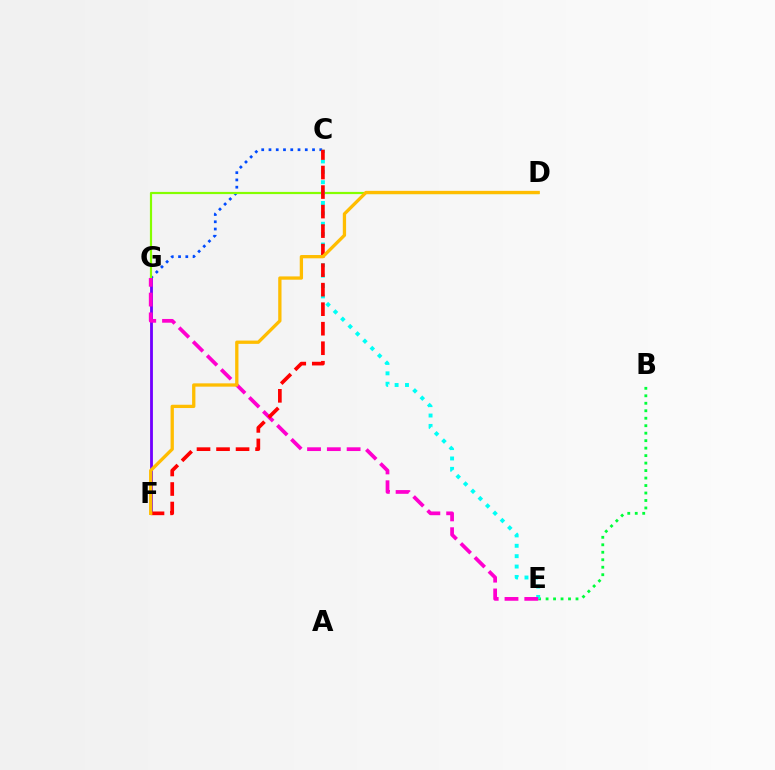{('F', 'G'): [{'color': '#7200ff', 'line_style': 'solid', 'thickness': 2.03}], ('C', 'G'): [{'color': '#004bff', 'line_style': 'dotted', 'thickness': 1.97}], ('B', 'E'): [{'color': '#00ff39', 'line_style': 'dotted', 'thickness': 2.03}], ('D', 'G'): [{'color': '#84ff00', 'line_style': 'solid', 'thickness': 1.58}], ('C', 'E'): [{'color': '#00fff6', 'line_style': 'dotted', 'thickness': 2.82}], ('E', 'G'): [{'color': '#ff00cf', 'line_style': 'dashed', 'thickness': 2.69}], ('C', 'F'): [{'color': '#ff0000', 'line_style': 'dashed', 'thickness': 2.65}], ('D', 'F'): [{'color': '#ffbd00', 'line_style': 'solid', 'thickness': 2.37}]}